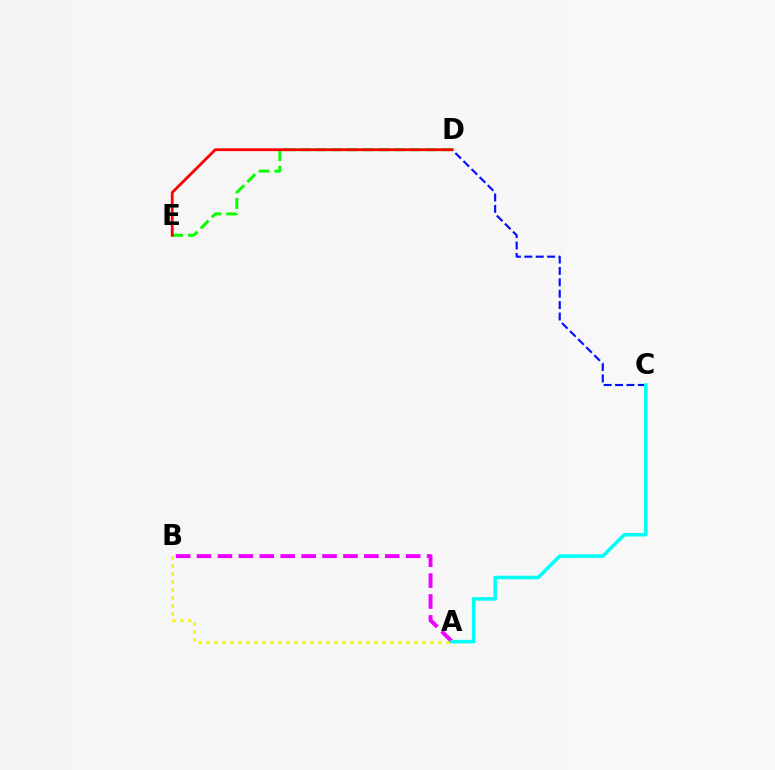{('C', 'D'): [{'color': '#0010ff', 'line_style': 'dashed', 'thickness': 1.55}], ('D', 'E'): [{'color': '#08ff00', 'line_style': 'dashed', 'thickness': 2.13}, {'color': '#ff0000', 'line_style': 'solid', 'thickness': 2.02}], ('A', 'B'): [{'color': '#ee00ff', 'line_style': 'dashed', 'thickness': 2.84}, {'color': '#fcf500', 'line_style': 'dotted', 'thickness': 2.17}], ('A', 'C'): [{'color': '#00fff6', 'line_style': 'solid', 'thickness': 2.56}]}